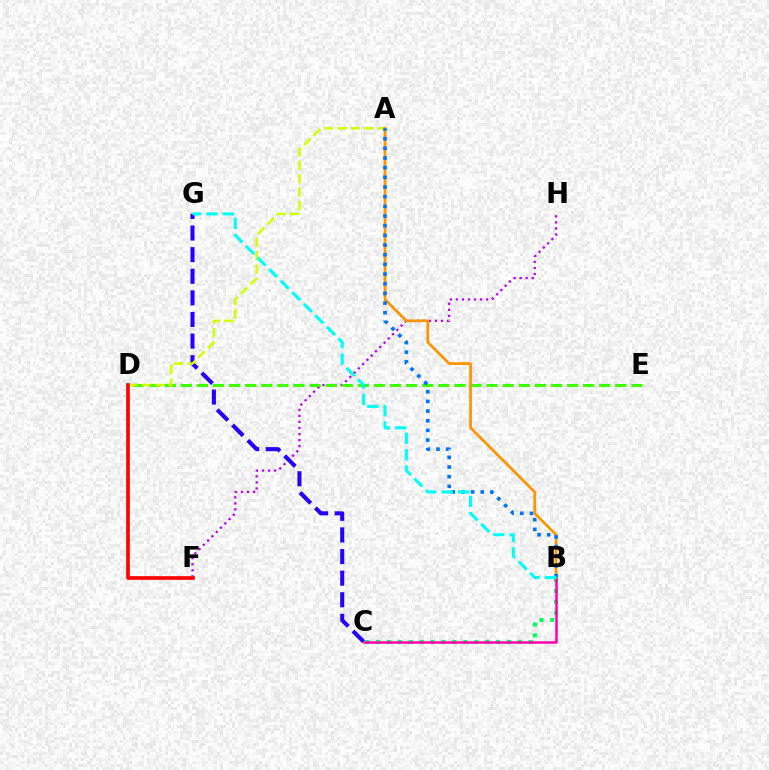{('F', 'H'): [{'color': '#b900ff', 'line_style': 'dotted', 'thickness': 1.64}], ('D', 'E'): [{'color': '#3dff00', 'line_style': 'dashed', 'thickness': 2.19}], ('B', 'C'): [{'color': '#00ff5c', 'line_style': 'dotted', 'thickness': 2.96}, {'color': '#ff00ac', 'line_style': 'solid', 'thickness': 1.8}], ('C', 'G'): [{'color': '#2500ff', 'line_style': 'dashed', 'thickness': 2.94}], ('A', 'D'): [{'color': '#d1ff00', 'line_style': 'dashed', 'thickness': 1.82}], ('D', 'F'): [{'color': '#ff0000', 'line_style': 'solid', 'thickness': 2.62}], ('A', 'B'): [{'color': '#ff9400', 'line_style': 'solid', 'thickness': 1.96}, {'color': '#0074ff', 'line_style': 'dotted', 'thickness': 2.63}], ('B', 'G'): [{'color': '#00fff6', 'line_style': 'dashed', 'thickness': 2.22}]}